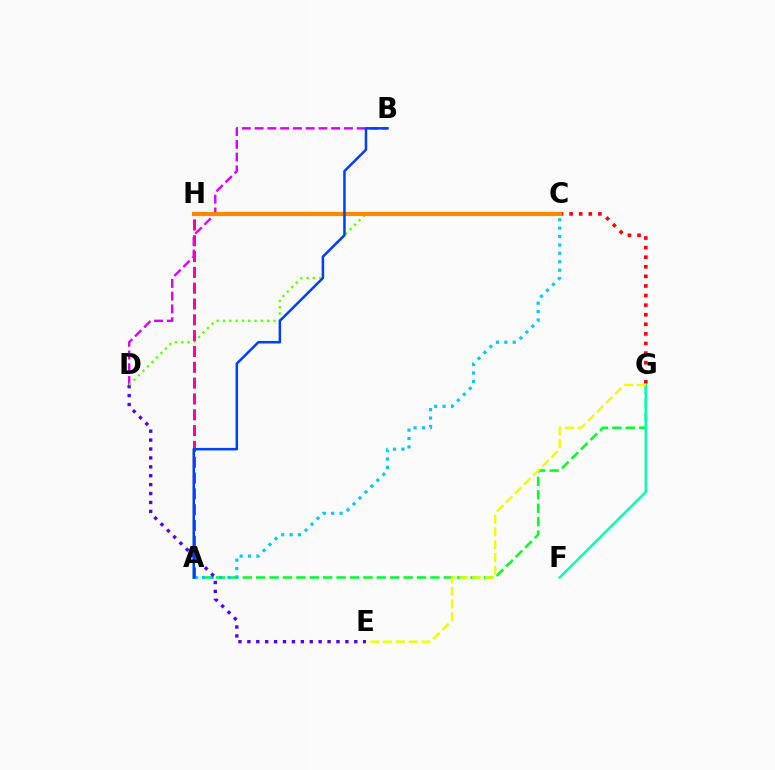{('A', 'G'): [{'color': '#00ff27', 'line_style': 'dashed', 'thickness': 1.82}], ('C', 'G'): [{'color': '#ff0000', 'line_style': 'dotted', 'thickness': 2.6}], ('A', 'C'): [{'color': '#00c7ff', 'line_style': 'dotted', 'thickness': 2.28}], ('B', 'D'): [{'color': '#d600ff', 'line_style': 'dashed', 'thickness': 1.73}], ('D', 'E'): [{'color': '#4f00ff', 'line_style': 'dotted', 'thickness': 2.42}], ('C', 'D'): [{'color': '#66ff00', 'line_style': 'dotted', 'thickness': 1.72}], ('F', 'G'): [{'color': '#00ffaf', 'line_style': 'solid', 'thickness': 1.77}], ('A', 'H'): [{'color': '#ff00a0', 'line_style': 'dashed', 'thickness': 2.15}], ('C', 'H'): [{'color': '#ff8800', 'line_style': 'solid', 'thickness': 3.0}], ('E', 'G'): [{'color': '#eeff00', 'line_style': 'dashed', 'thickness': 1.74}], ('A', 'B'): [{'color': '#003fff', 'line_style': 'solid', 'thickness': 1.81}]}